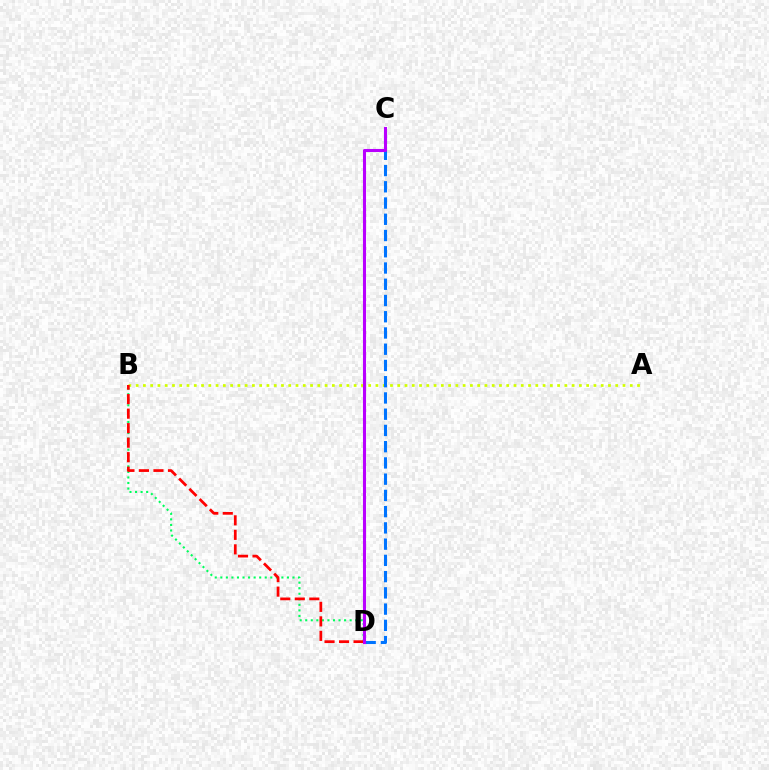{('B', 'D'): [{'color': '#00ff5c', 'line_style': 'dotted', 'thickness': 1.51}, {'color': '#ff0000', 'line_style': 'dashed', 'thickness': 1.97}], ('A', 'B'): [{'color': '#d1ff00', 'line_style': 'dotted', 'thickness': 1.97}], ('C', 'D'): [{'color': '#0074ff', 'line_style': 'dashed', 'thickness': 2.21}, {'color': '#b900ff', 'line_style': 'solid', 'thickness': 2.2}]}